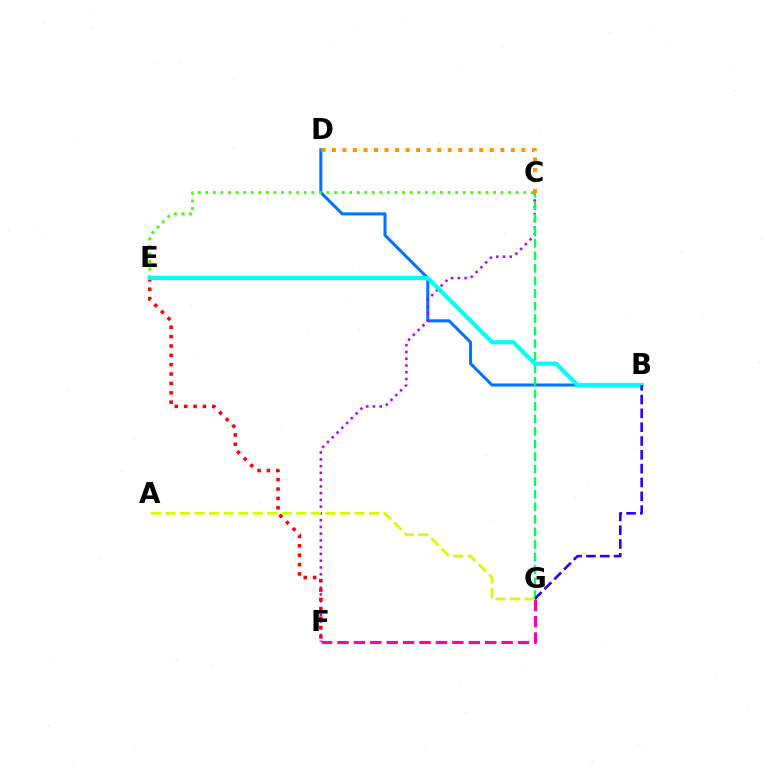{('B', 'D'): [{'color': '#0074ff', 'line_style': 'solid', 'thickness': 2.19}], ('C', 'F'): [{'color': '#b900ff', 'line_style': 'dotted', 'thickness': 1.84}], ('C', 'D'): [{'color': '#ff9400', 'line_style': 'dotted', 'thickness': 2.86}], ('E', 'F'): [{'color': '#ff0000', 'line_style': 'dotted', 'thickness': 2.55}], ('F', 'G'): [{'color': '#ff00ac', 'line_style': 'dashed', 'thickness': 2.23}], ('C', 'G'): [{'color': '#00ff5c', 'line_style': 'dashed', 'thickness': 1.7}], ('C', 'E'): [{'color': '#3dff00', 'line_style': 'dotted', 'thickness': 2.06}], ('B', 'E'): [{'color': '#00fff6', 'line_style': 'solid', 'thickness': 2.98}], ('B', 'G'): [{'color': '#2500ff', 'line_style': 'dashed', 'thickness': 1.88}], ('A', 'G'): [{'color': '#d1ff00', 'line_style': 'dashed', 'thickness': 1.98}]}